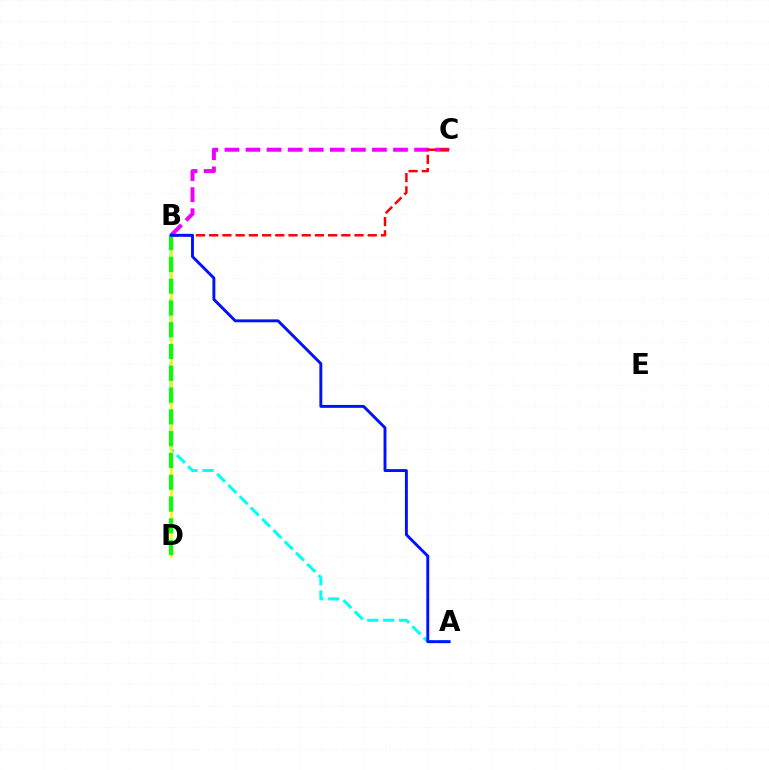{('A', 'B'): [{'color': '#00fff6', 'line_style': 'dashed', 'thickness': 2.17}, {'color': '#0010ff', 'line_style': 'solid', 'thickness': 2.09}], ('B', 'C'): [{'color': '#ee00ff', 'line_style': 'dashed', 'thickness': 2.86}, {'color': '#ff0000', 'line_style': 'dashed', 'thickness': 1.79}], ('B', 'D'): [{'color': '#fcf500', 'line_style': 'solid', 'thickness': 1.86}, {'color': '#08ff00', 'line_style': 'dashed', 'thickness': 2.96}]}